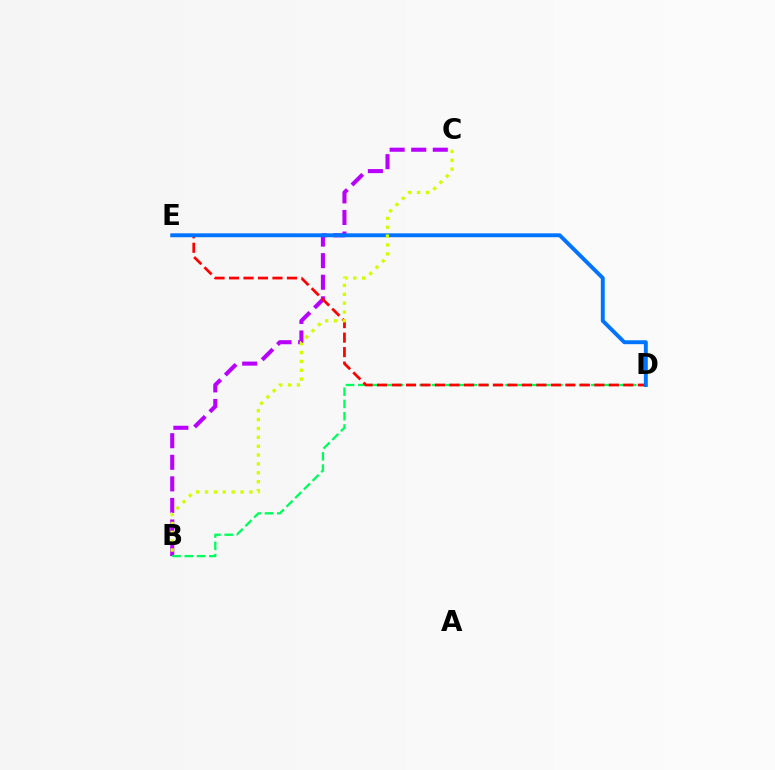{('B', 'C'): [{'color': '#b900ff', 'line_style': 'dashed', 'thickness': 2.93}, {'color': '#d1ff00', 'line_style': 'dotted', 'thickness': 2.41}], ('B', 'D'): [{'color': '#00ff5c', 'line_style': 'dashed', 'thickness': 1.67}], ('D', 'E'): [{'color': '#ff0000', 'line_style': 'dashed', 'thickness': 1.97}, {'color': '#0074ff', 'line_style': 'solid', 'thickness': 2.81}]}